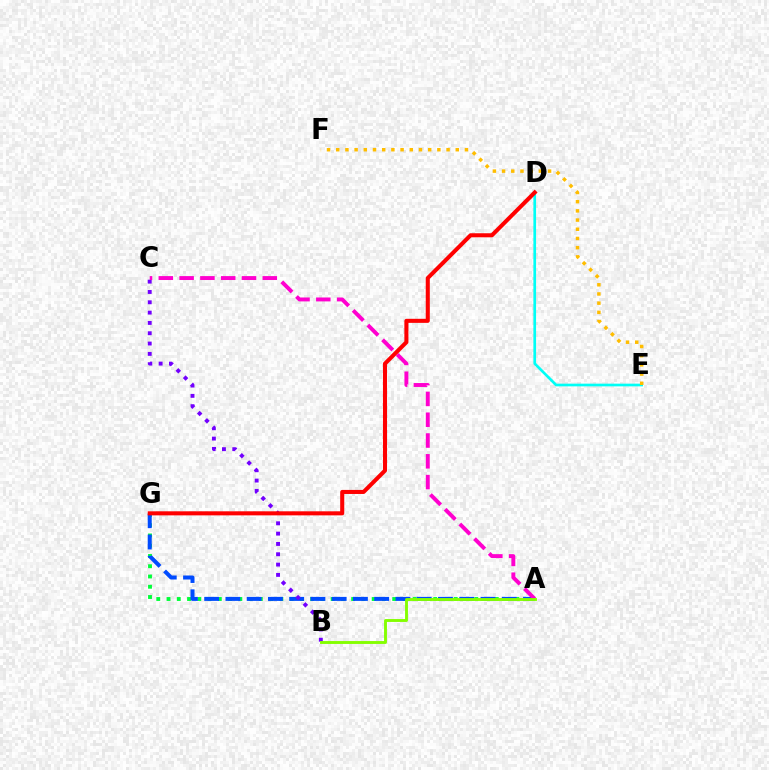{('A', 'G'): [{'color': '#00ff39', 'line_style': 'dotted', 'thickness': 2.79}, {'color': '#004bff', 'line_style': 'dashed', 'thickness': 2.89}], ('B', 'C'): [{'color': '#7200ff', 'line_style': 'dotted', 'thickness': 2.8}], ('A', 'C'): [{'color': '#ff00cf', 'line_style': 'dashed', 'thickness': 2.82}], ('A', 'B'): [{'color': '#84ff00', 'line_style': 'solid', 'thickness': 2.08}], ('D', 'E'): [{'color': '#00fff6', 'line_style': 'solid', 'thickness': 1.93}], ('D', 'G'): [{'color': '#ff0000', 'line_style': 'solid', 'thickness': 2.92}], ('E', 'F'): [{'color': '#ffbd00', 'line_style': 'dotted', 'thickness': 2.5}]}